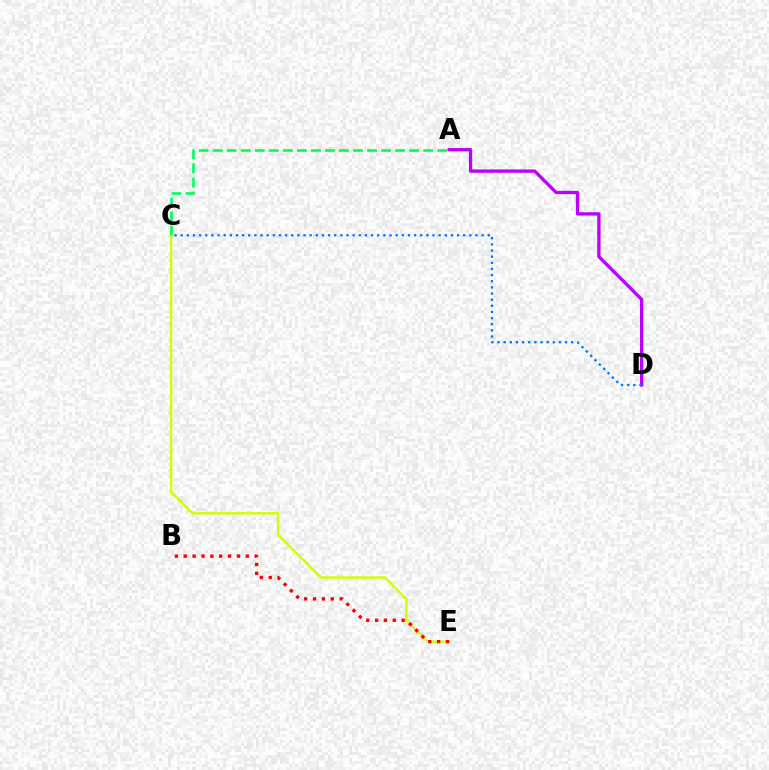{('A', 'D'): [{'color': '#b900ff', 'line_style': 'solid', 'thickness': 2.39}], ('C', 'D'): [{'color': '#0074ff', 'line_style': 'dotted', 'thickness': 1.67}], ('C', 'E'): [{'color': '#d1ff00', 'line_style': 'solid', 'thickness': 1.73}], ('A', 'C'): [{'color': '#00ff5c', 'line_style': 'dashed', 'thickness': 1.91}], ('B', 'E'): [{'color': '#ff0000', 'line_style': 'dotted', 'thickness': 2.41}]}